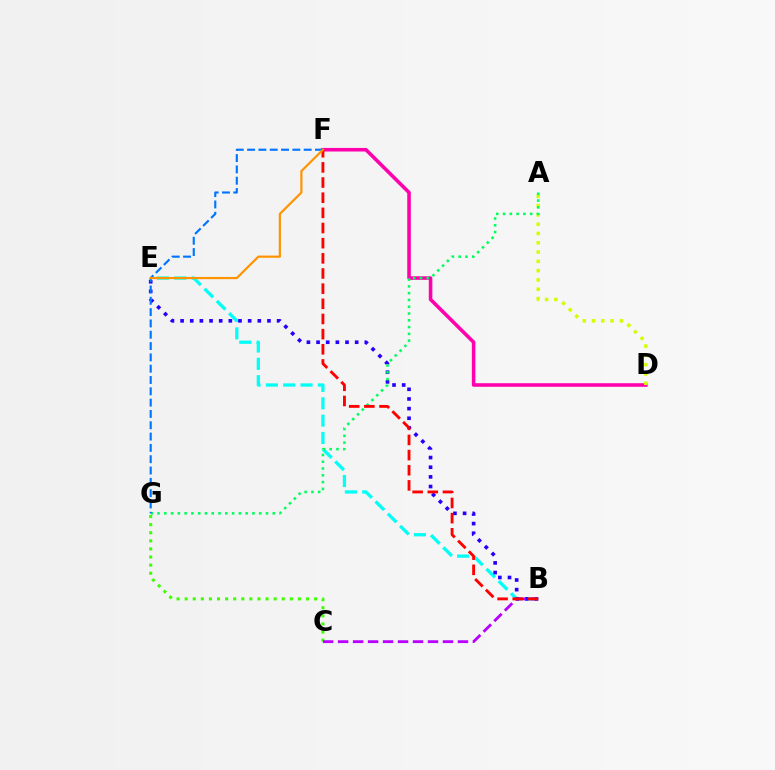{('B', 'E'): [{'color': '#00fff6', 'line_style': 'dashed', 'thickness': 2.36}, {'color': '#2500ff', 'line_style': 'dotted', 'thickness': 2.62}], ('D', 'F'): [{'color': '#ff00ac', 'line_style': 'solid', 'thickness': 2.57}], ('A', 'D'): [{'color': '#d1ff00', 'line_style': 'dotted', 'thickness': 2.52}], ('C', 'G'): [{'color': '#3dff00', 'line_style': 'dotted', 'thickness': 2.2}], ('B', 'C'): [{'color': '#b900ff', 'line_style': 'dashed', 'thickness': 2.04}], ('A', 'G'): [{'color': '#00ff5c', 'line_style': 'dotted', 'thickness': 1.84}], ('B', 'F'): [{'color': '#ff0000', 'line_style': 'dashed', 'thickness': 2.06}], ('F', 'G'): [{'color': '#0074ff', 'line_style': 'dashed', 'thickness': 1.54}], ('E', 'F'): [{'color': '#ff9400', 'line_style': 'solid', 'thickness': 1.58}]}